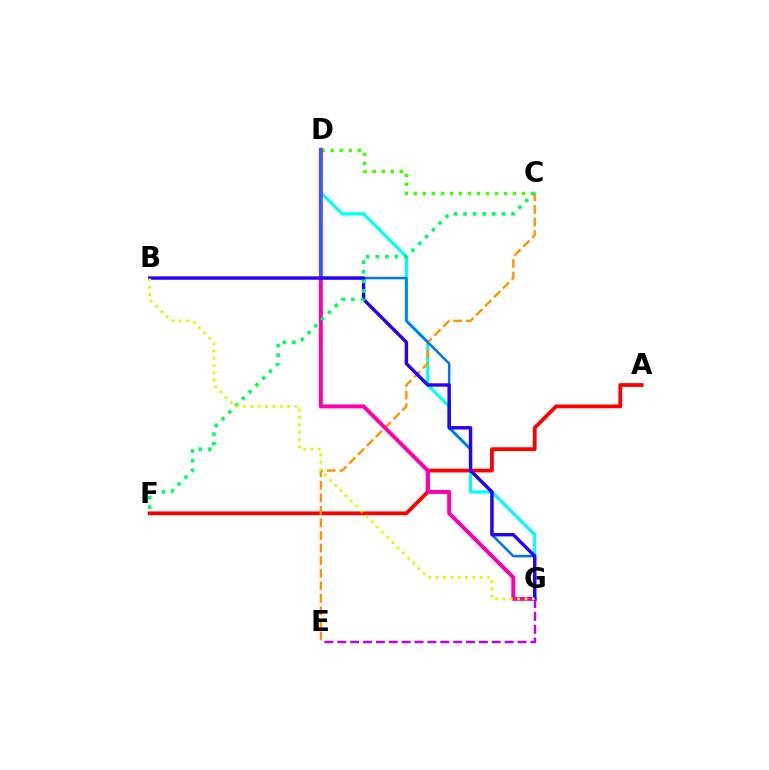{('D', 'G'): [{'color': '#00fff6', 'line_style': 'solid', 'thickness': 2.3}, {'color': '#ff00ac', 'line_style': 'solid', 'thickness': 2.84}, {'color': '#0074ff', 'line_style': 'solid', 'thickness': 1.82}], ('A', 'F'): [{'color': '#ff0000', 'line_style': 'solid', 'thickness': 2.73}], ('E', 'G'): [{'color': '#b900ff', 'line_style': 'dashed', 'thickness': 1.75}], ('C', 'E'): [{'color': '#ff9400', 'line_style': 'dashed', 'thickness': 1.71}], ('C', 'D'): [{'color': '#3dff00', 'line_style': 'dotted', 'thickness': 2.45}], ('B', 'G'): [{'color': '#2500ff', 'line_style': 'solid', 'thickness': 2.45}, {'color': '#d1ff00', 'line_style': 'dotted', 'thickness': 2.0}], ('C', 'F'): [{'color': '#00ff5c', 'line_style': 'dotted', 'thickness': 2.61}]}